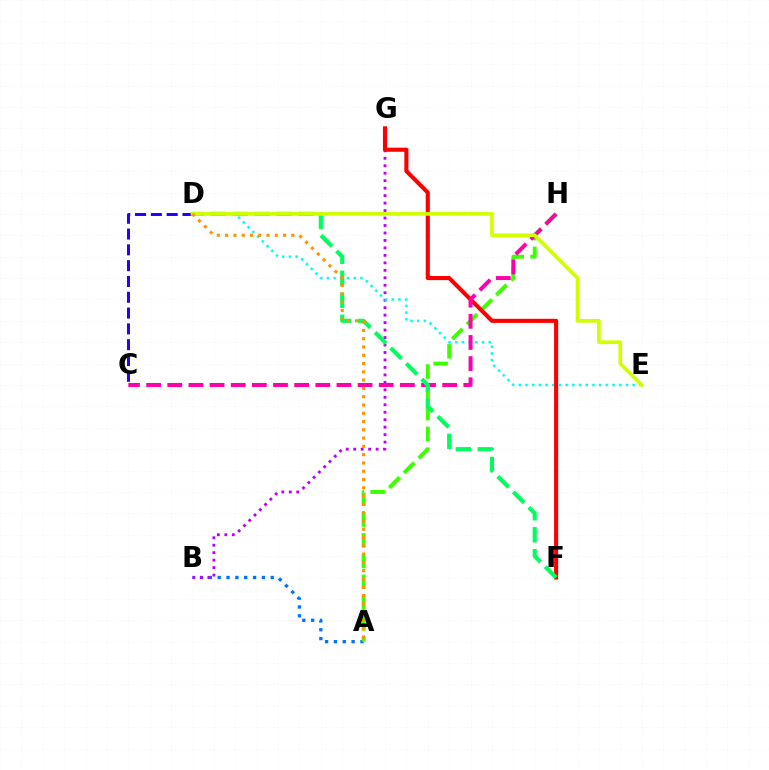{('A', 'B'): [{'color': '#0074ff', 'line_style': 'dotted', 'thickness': 2.4}], ('A', 'H'): [{'color': '#3dff00', 'line_style': 'dashed', 'thickness': 2.82}], ('B', 'G'): [{'color': '#b900ff', 'line_style': 'dotted', 'thickness': 2.03}], ('D', 'E'): [{'color': '#00fff6', 'line_style': 'dotted', 'thickness': 1.82}, {'color': '#d1ff00', 'line_style': 'solid', 'thickness': 2.65}], ('F', 'G'): [{'color': '#ff0000', 'line_style': 'solid', 'thickness': 2.95}], ('C', 'H'): [{'color': '#ff00ac', 'line_style': 'dashed', 'thickness': 2.87}], ('D', 'F'): [{'color': '#00ff5c', 'line_style': 'dashed', 'thickness': 2.99}], ('C', 'D'): [{'color': '#2500ff', 'line_style': 'dashed', 'thickness': 2.15}], ('A', 'D'): [{'color': '#ff9400', 'line_style': 'dotted', 'thickness': 2.25}]}